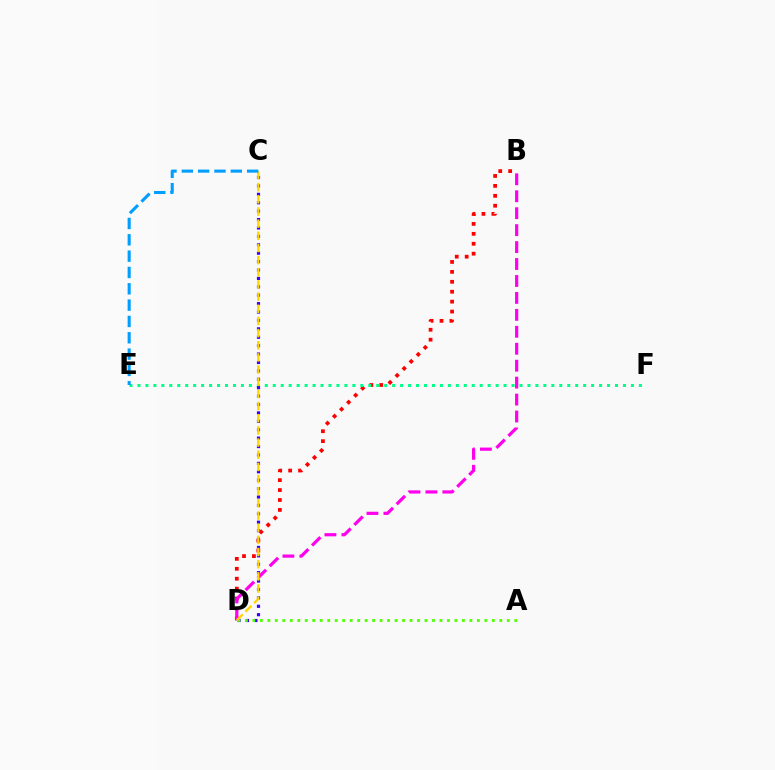{('B', 'D'): [{'color': '#ff0000', 'line_style': 'dotted', 'thickness': 2.7}, {'color': '#ff00ed', 'line_style': 'dashed', 'thickness': 2.3}], ('E', 'F'): [{'color': '#00ff86', 'line_style': 'dotted', 'thickness': 2.16}], ('C', 'D'): [{'color': '#3700ff', 'line_style': 'dotted', 'thickness': 2.28}, {'color': '#ffd500', 'line_style': 'dashed', 'thickness': 1.65}], ('A', 'D'): [{'color': '#4fff00', 'line_style': 'dotted', 'thickness': 2.03}], ('C', 'E'): [{'color': '#009eff', 'line_style': 'dashed', 'thickness': 2.22}]}